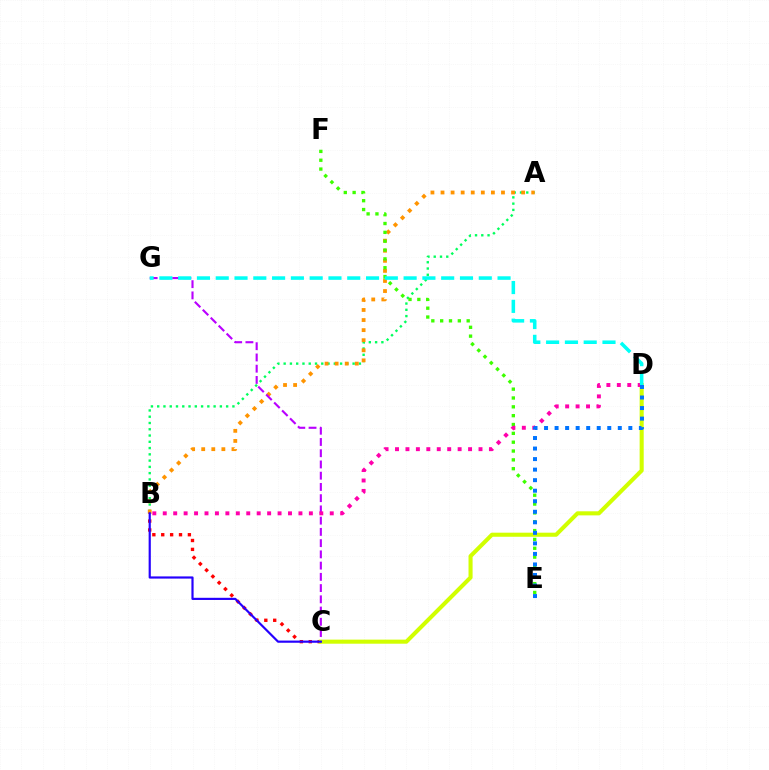{('A', 'B'): [{'color': '#00ff5c', 'line_style': 'dotted', 'thickness': 1.7}, {'color': '#ff9400', 'line_style': 'dotted', 'thickness': 2.74}], ('C', 'G'): [{'color': '#b900ff', 'line_style': 'dashed', 'thickness': 1.53}], ('B', 'C'): [{'color': '#ff0000', 'line_style': 'dotted', 'thickness': 2.41}, {'color': '#2500ff', 'line_style': 'solid', 'thickness': 1.57}], ('E', 'F'): [{'color': '#3dff00', 'line_style': 'dotted', 'thickness': 2.4}], ('C', 'D'): [{'color': '#d1ff00', 'line_style': 'solid', 'thickness': 2.94}], ('B', 'D'): [{'color': '#ff00ac', 'line_style': 'dotted', 'thickness': 2.84}], ('D', 'E'): [{'color': '#0074ff', 'line_style': 'dotted', 'thickness': 2.86}], ('D', 'G'): [{'color': '#00fff6', 'line_style': 'dashed', 'thickness': 2.55}]}